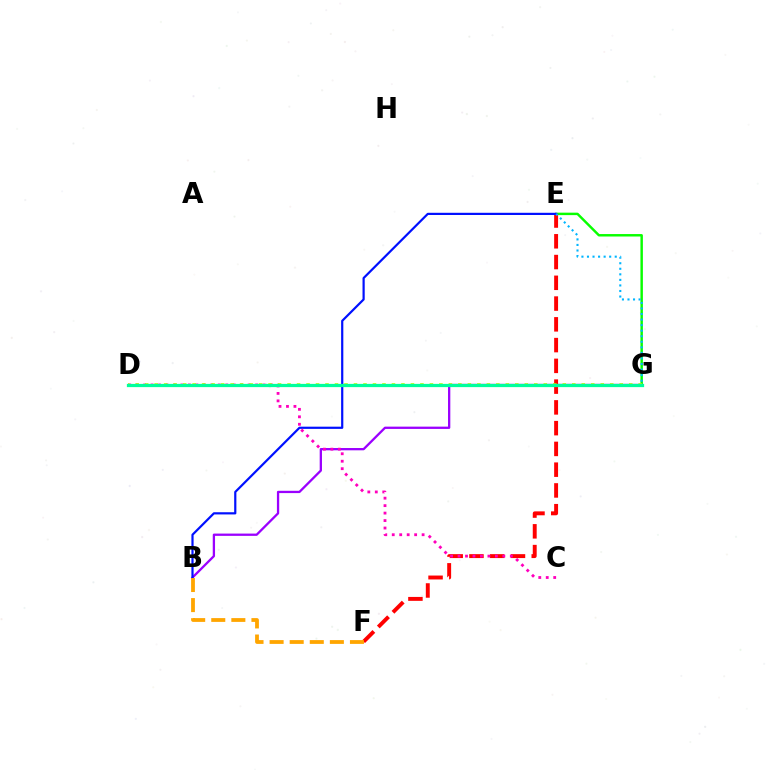{('E', 'G'): [{'color': '#08ff00', 'line_style': 'solid', 'thickness': 1.76}, {'color': '#00b5ff', 'line_style': 'dotted', 'thickness': 1.51}], ('B', 'G'): [{'color': '#9b00ff', 'line_style': 'solid', 'thickness': 1.65}], ('E', 'F'): [{'color': '#ff0000', 'line_style': 'dashed', 'thickness': 2.82}], ('B', 'E'): [{'color': '#0010ff', 'line_style': 'solid', 'thickness': 1.58}], ('C', 'D'): [{'color': '#ff00bd', 'line_style': 'dotted', 'thickness': 2.03}], ('D', 'G'): [{'color': '#b3ff00', 'line_style': 'dotted', 'thickness': 2.58}, {'color': '#00ff9d', 'line_style': 'solid', 'thickness': 2.33}], ('B', 'F'): [{'color': '#ffa500', 'line_style': 'dashed', 'thickness': 2.73}]}